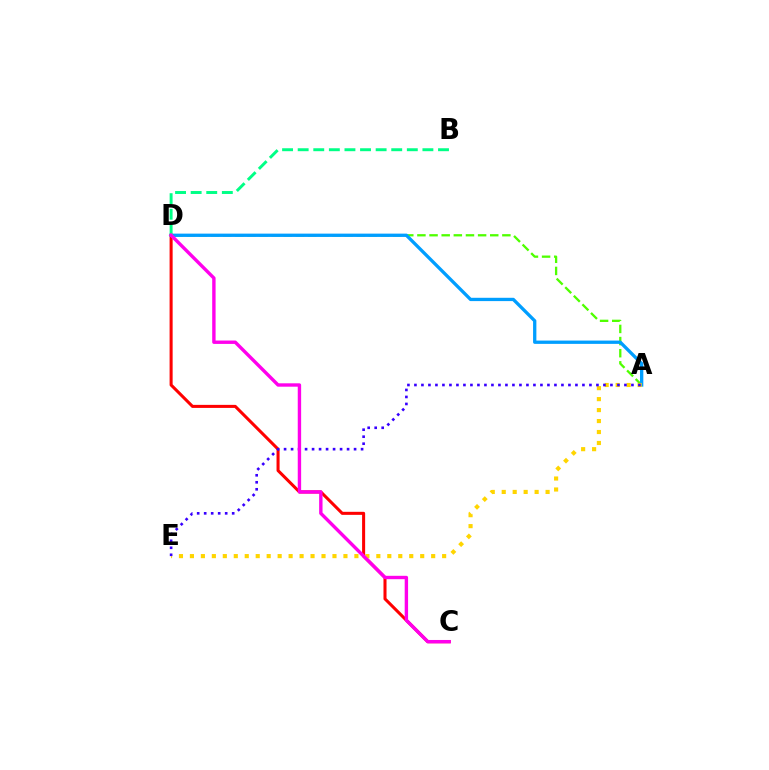{('C', 'D'): [{'color': '#ff0000', 'line_style': 'solid', 'thickness': 2.19}, {'color': '#ff00ed', 'line_style': 'solid', 'thickness': 2.44}], ('A', 'D'): [{'color': '#4fff00', 'line_style': 'dashed', 'thickness': 1.65}, {'color': '#009eff', 'line_style': 'solid', 'thickness': 2.38}], ('A', 'E'): [{'color': '#ffd500', 'line_style': 'dotted', 'thickness': 2.98}, {'color': '#3700ff', 'line_style': 'dotted', 'thickness': 1.9}], ('B', 'D'): [{'color': '#00ff86', 'line_style': 'dashed', 'thickness': 2.12}]}